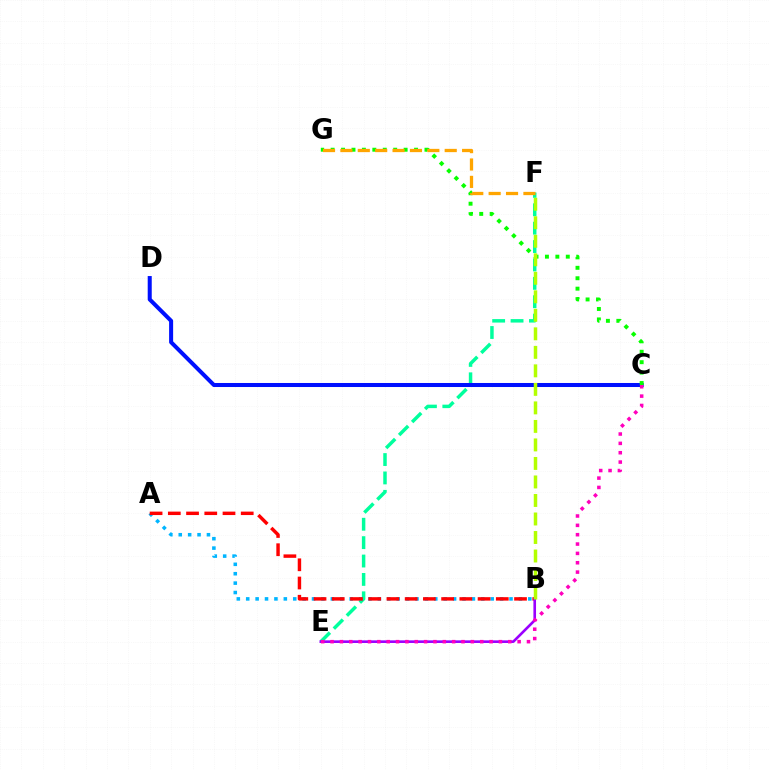{('E', 'F'): [{'color': '#00ff9d', 'line_style': 'dashed', 'thickness': 2.5}], ('A', 'B'): [{'color': '#00b5ff', 'line_style': 'dotted', 'thickness': 2.55}, {'color': '#ff0000', 'line_style': 'dashed', 'thickness': 2.48}], ('B', 'E'): [{'color': '#9b00ff', 'line_style': 'solid', 'thickness': 1.89}], ('C', 'D'): [{'color': '#0010ff', 'line_style': 'solid', 'thickness': 2.9}], ('C', 'E'): [{'color': '#ff00bd', 'line_style': 'dotted', 'thickness': 2.54}], ('C', 'G'): [{'color': '#08ff00', 'line_style': 'dotted', 'thickness': 2.83}], ('F', 'G'): [{'color': '#ffa500', 'line_style': 'dashed', 'thickness': 2.36}], ('B', 'F'): [{'color': '#b3ff00', 'line_style': 'dashed', 'thickness': 2.52}]}